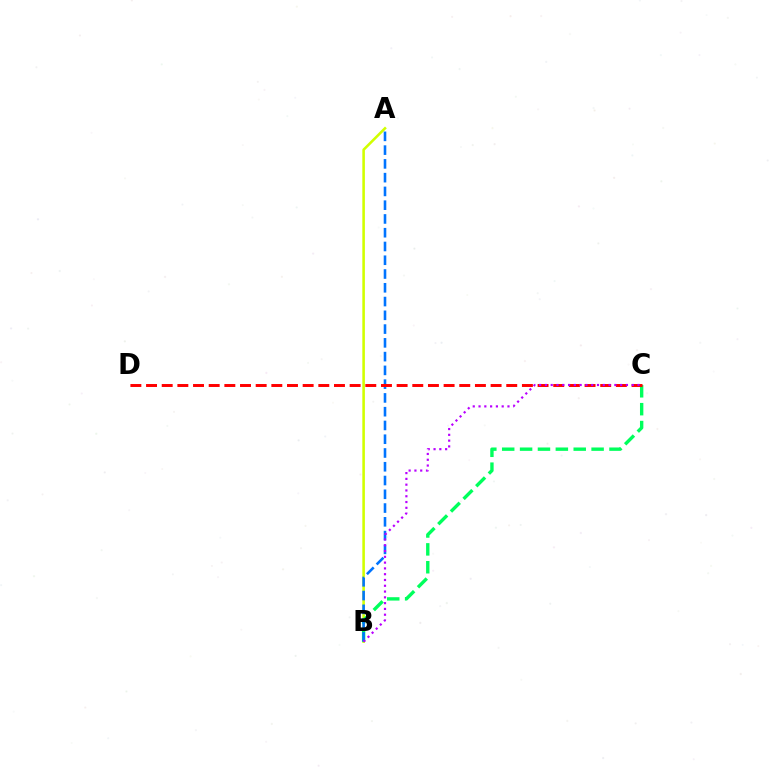{('A', 'B'): [{'color': '#d1ff00', 'line_style': 'solid', 'thickness': 1.86}, {'color': '#0074ff', 'line_style': 'dashed', 'thickness': 1.87}], ('B', 'C'): [{'color': '#00ff5c', 'line_style': 'dashed', 'thickness': 2.43}, {'color': '#b900ff', 'line_style': 'dotted', 'thickness': 1.57}], ('C', 'D'): [{'color': '#ff0000', 'line_style': 'dashed', 'thickness': 2.13}]}